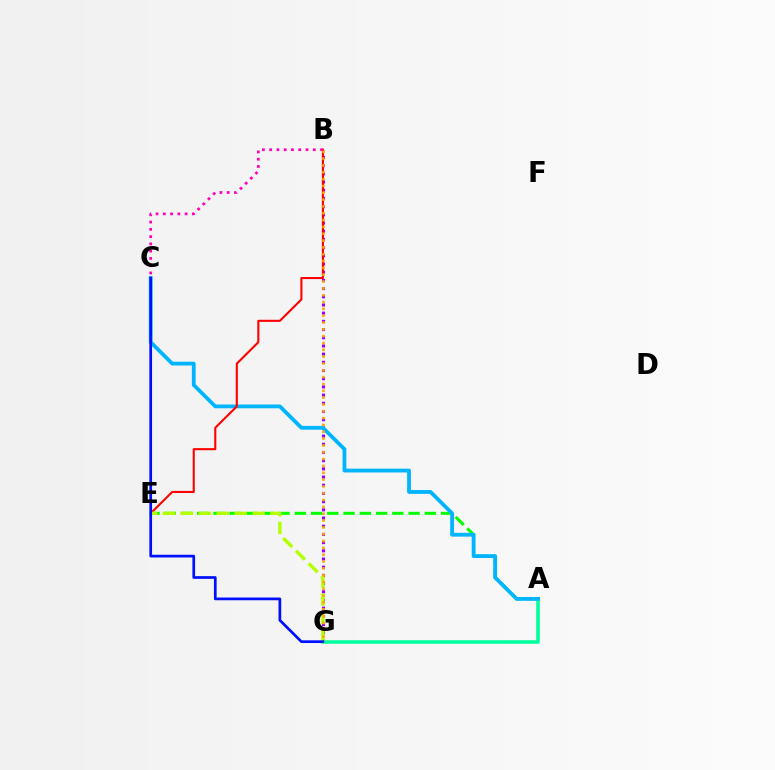{('B', 'G'): [{'color': '#9b00ff', 'line_style': 'dotted', 'thickness': 2.23}, {'color': '#ffa500', 'line_style': 'dotted', 'thickness': 1.86}], ('A', 'E'): [{'color': '#08ff00', 'line_style': 'dashed', 'thickness': 2.21}], ('A', 'G'): [{'color': '#00ff9d', 'line_style': 'solid', 'thickness': 2.56}], ('A', 'C'): [{'color': '#00b5ff', 'line_style': 'solid', 'thickness': 2.73}], ('B', 'E'): [{'color': '#ff0000', 'line_style': 'solid', 'thickness': 1.51}], ('E', 'G'): [{'color': '#b3ff00', 'line_style': 'dashed', 'thickness': 2.43}], ('C', 'G'): [{'color': '#0010ff', 'line_style': 'solid', 'thickness': 1.95}], ('B', 'C'): [{'color': '#ff00bd', 'line_style': 'dotted', 'thickness': 1.98}]}